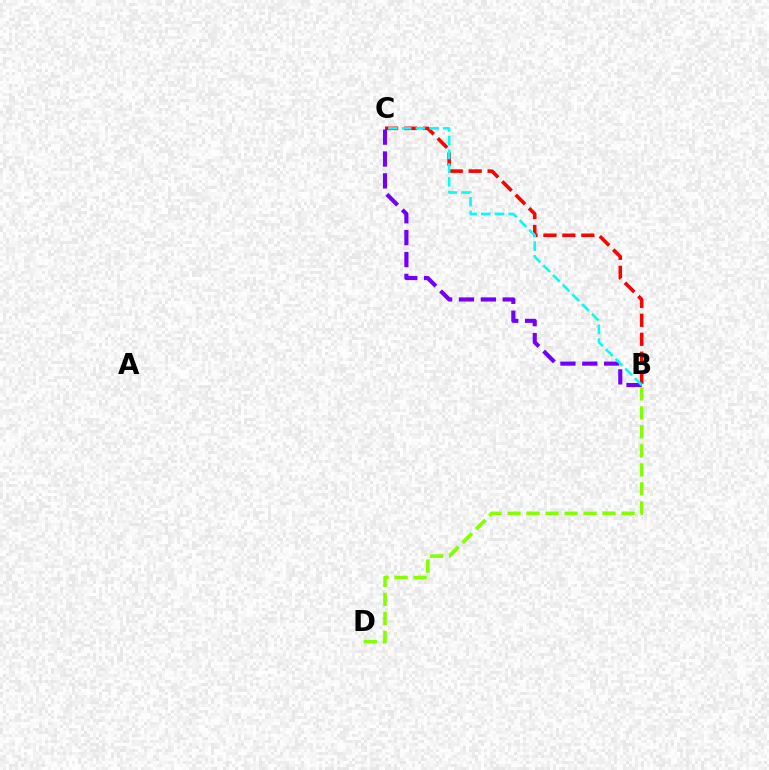{('B', 'C'): [{'color': '#ff0000', 'line_style': 'dashed', 'thickness': 2.58}, {'color': '#7200ff', 'line_style': 'dashed', 'thickness': 2.97}, {'color': '#00fff6', 'line_style': 'dashed', 'thickness': 1.86}], ('B', 'D'): [{'color': '#84ff00', 'line_style': 'dashed', 'thickness': 2.58}]}